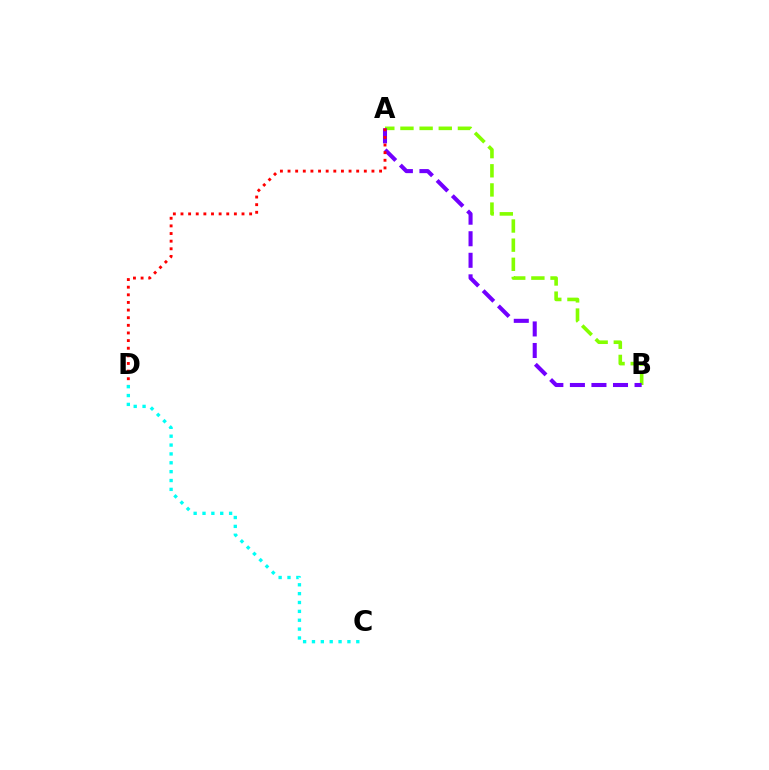{('A', 'B'): [{'color': '#84ff00', 'line_style': 'dashed', 'thickness': 2.6}, {'color': '#7200ff', 'line_style': 'dashed', 'thickness': 2.93}], ('A', 'D'): [{'color': '#ff0000', 'line_style': 'dotted', 'thickness': 2.07}], ('C', 'D'): [{'color': '#00fff6', 'line_style': 'dotted', 'thickness': 2.41}]}